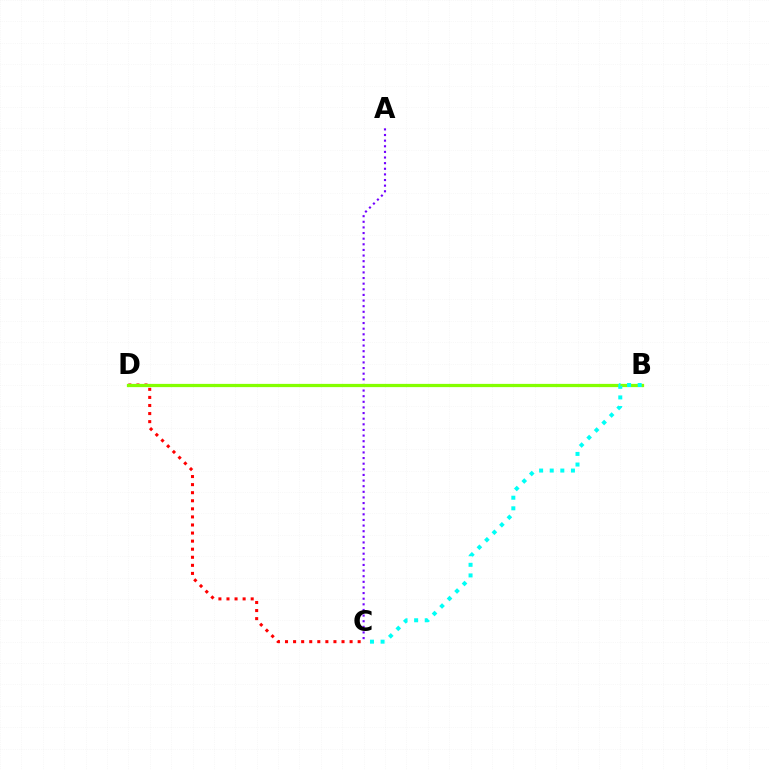{('C', 'D'): [{'color': '#ff0000', 'line_style': 'dotted', 'thickness': 2.19}], ('A', 'C'): [{'color': '#7200ff', 'line_style': 'dotted', 'thickness': 1.53}], ('B', 'D'): [{'color': '#84ff00', 'line_style': 'solid', 'thickness': 2.33}], ('B', 'C'): [{'color': '#00fff6', 'line_style': 'dotted', 'thickness': 2.88}]}